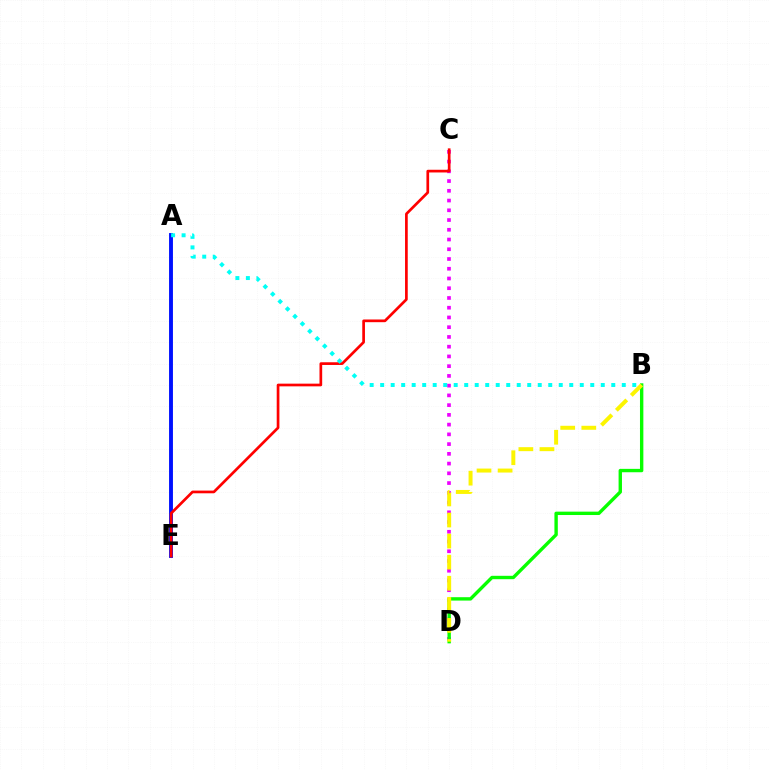{('C', 'D'): [{'color': '#ee00ff', 'line_style': 'dotted', 'thickness': 2.65}], ('B', 'D'): [{'color': '#08ff00', 'line_style': 'solid', 'thickness': 2.43}, {'color': '#fcf500', 'line_style': 'dashed', 'thickness': 2.86}], ('A', 'E'): [{'color': '#0010ff', 'line_style': 'solid', 'thickness': 2.8}], ('C', 'E'): [{'color': '#ff0000', 'line_style': 'solid', 'thickness': 1.94}], ('A', 'B'): [{'color': '#00fff6', 'line_style': 'dotted', 'thickness': 2.85}]}